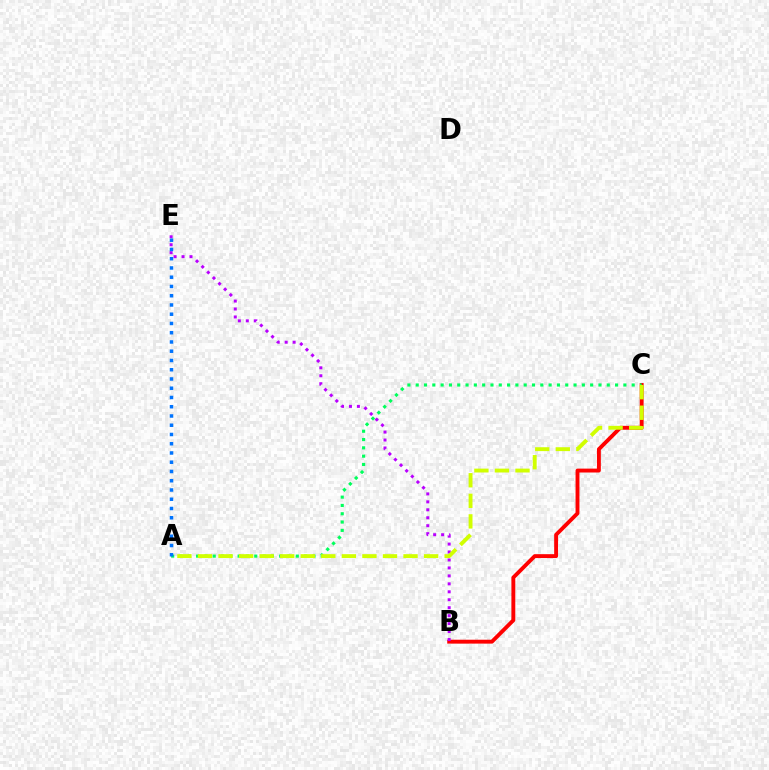{('B', 'C'): [{'color': '#ff0000', 'line_style': 'solid', 'thickness': 2.8}], ('B', 'E'): [{'color': '#b900ff', 'line_style': 'dotted', 'thickness': 2.16}], ('A', 'C'): [{'color': '#00ff5c', 'line_style': 'dotted', 'thickness': 2.26}, {'color': '#d1ff00', 'line_style': 'dashed', 'thickness': 2.79}], ('A', 'E'): [{'color': '#0074ff', 'line_style': 'dotted', 'thickness': 2.51}]}